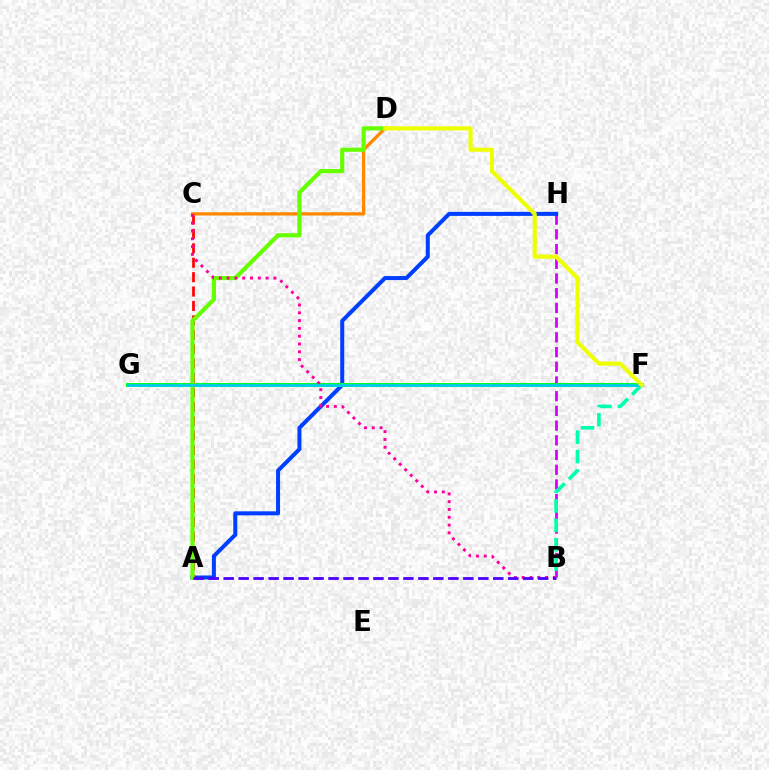{('B', 'H'): [{'color': '#d600ff', 'line_style': 'dashed', 'thickness': 2.0}], ('A', 'H'): [{'color': '#003fff', 'line_style': 'solid', 'thickness': 2.89}], ('F', 'G'): [{'color': '#00ff27', 'line_style': 'solid', 'thickness': 2.9}, {'color': '#00c7ff', 'line_style': 'solid', 'thickness': 1.82}], ('A', 'C'): [{'color': '#ff0000', 'line_style': 'dashed', 'thickness': 1.96}], ('C', 'D'): [{'color': '#ff8800', 'line_style': 'solid', 'thickness': 2.38}], ('A', 'D'): [{'color': '#66ff00', 'line_style': 'solid', 'thickness': 3.0}], ('B', 'F'): [{'color': '#00ffaf', 'line_style': 'dashed', 'thickness': 2.64}], ('B', 'C'): [{'color': '#ff00a0', 'line_style': 'dotted', 'thickness': 2.12}], ('A', 'B'): [{'color': '#4f00ff', 'line_style': 'dashed', 'thickness': 2.03}], ('D', 'F'): [{'color': '#eeff00', 'line_style': 'solid', 'thickness': 2.96}]}